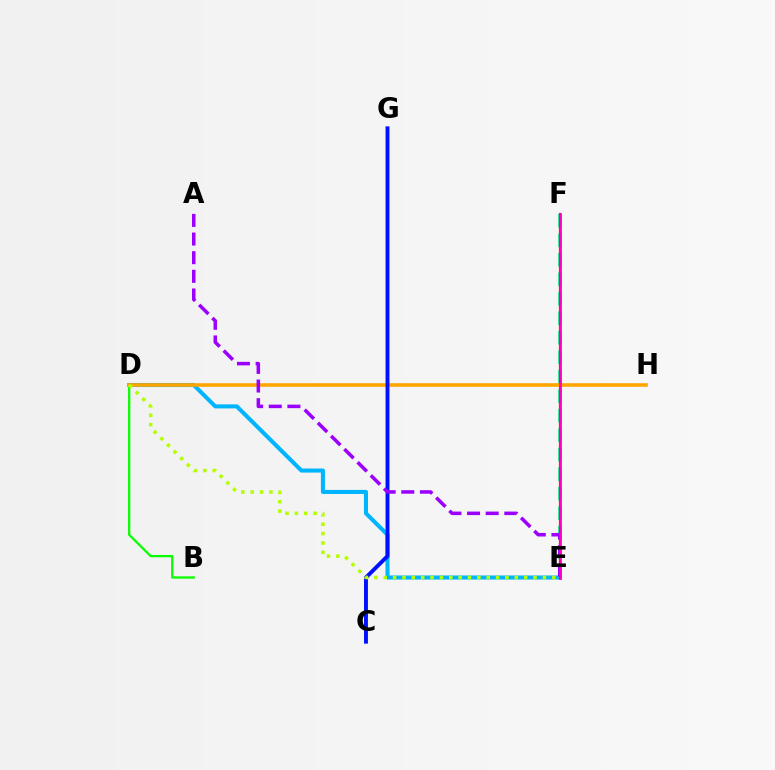{('B', 'D'): [{'color': '#08ff00', 'line_style': 'solid', 'thickness': 1.64}], ('D', 'E'): [{'color': '#00b5ff', 'line_style': 'solid', 'thickness': 2.92}, {'color': '#b3ff00', 'line_style': 'dotted', 'thickness': 2.54}], ('E', 'F'): [{'color': '#00ff9d', 'line_style': 'dashed', 'thickness': 2.65}, {'color': '#ff0000', 'line_style': 'solid', 'thickness': 1.59}, {'color': '#ff00bd', 'line_style': 'solid', 'thickness': 1.93}], ('D', 'H'): [{'color': '#ffa500', 'line_style': 'solid', 'thickness': 2.58}], ('C', 'G'): [{'color': '#0010ff', 'line_style': 'solid', 'thickness': 2.81}], ('A', 'E'): [{'color': '#9b00ff', 'line_style': 'dashed', 'thickness': 2.53}]}